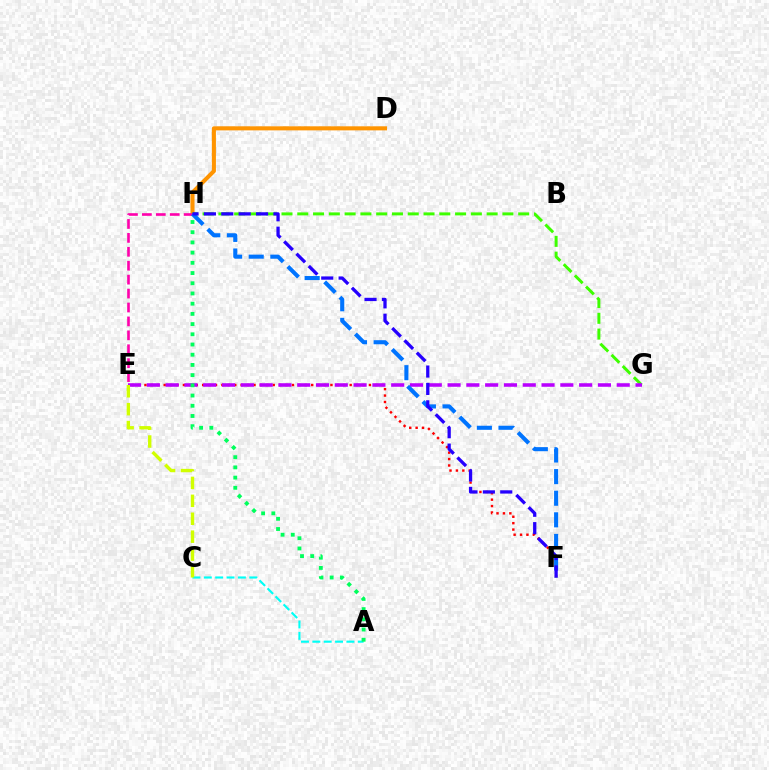{('A', 'C'): [{'color': '#00fff6', 'line_style': 'dashed', 'thickness': 1.54}], ('D', 'H'): [{'color': '#ff9400', 'line_style': 'solid', 'thickness': 2.93}], ('E', 'H'): [{'color': '#ff00ac', 'line_style': 'dashed', 'thickness': 1.89}], ('E', 'F'): [{'color': '#ff0000', 'line_style': 'dotted', 'thickness': 1.74}], ('G', 'H'): [{'color': '#3dff00', 'line_style': 'dashed', 'thickness': 2.14}], ('E', 'G'): [{'color': '#b900ff', 'line_style': 'dashed', 'thickness': 2.55}], ('C', 'E'): [{'color': '#d1ff00', 'line_style': 'dashed', 'thickness': 2.43}], ('F', 'H'): [{'color': '#0074ff', 'line_style': 'dashed', 'thickness': 2.94}, {'color': '#2500ff', 'line_style': 'dashed', 'thickness': 2.36}], ('A', 'H'): [{'color': '#00ff5c', 'line_style': 'dotted', 'thickness': 2.77}]}